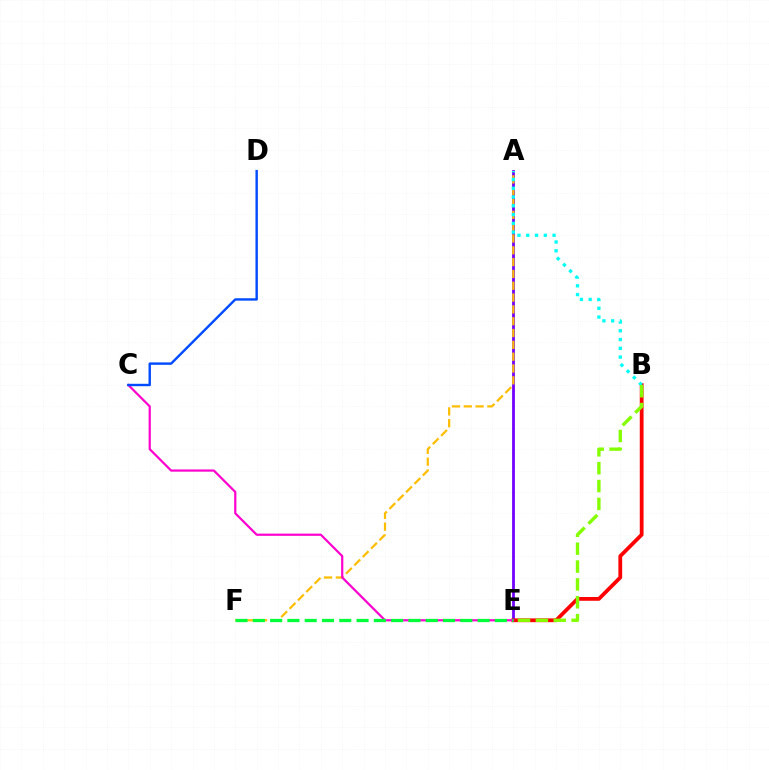{('A', 'E'): [{'color': '#7200ff', 'line_style': 'solid', 'thickness': 2.0}], ('A', 'F'): [{'color': '#ffbd00', 'line_style': 'dashed', 'thickness': 1.61}], ('B', 'E'): [{'color': '#ff0000', 'line_style': 'solid', 'thickness': 2.72}, {'color': '#84ff00', 'line_style': 'dashed', 'thickness': 2.43}], ('C', 'E'): [{'color': '#ff00cf', 'line_style': 'solid', 'thickness': 1.59}], ('C', 'D'): [{'color': '#004bff', 'line_style': 'solid', 'thickness': 1.73}], ('A', 'B'): [{'color': '#00fff6', 'line_style': 'dotted', 'thickness': 2.38}], ('E', 'F'): [{'color': '#00ff39', 'line_style': 'dashed', 'thickness': 2.35}]}